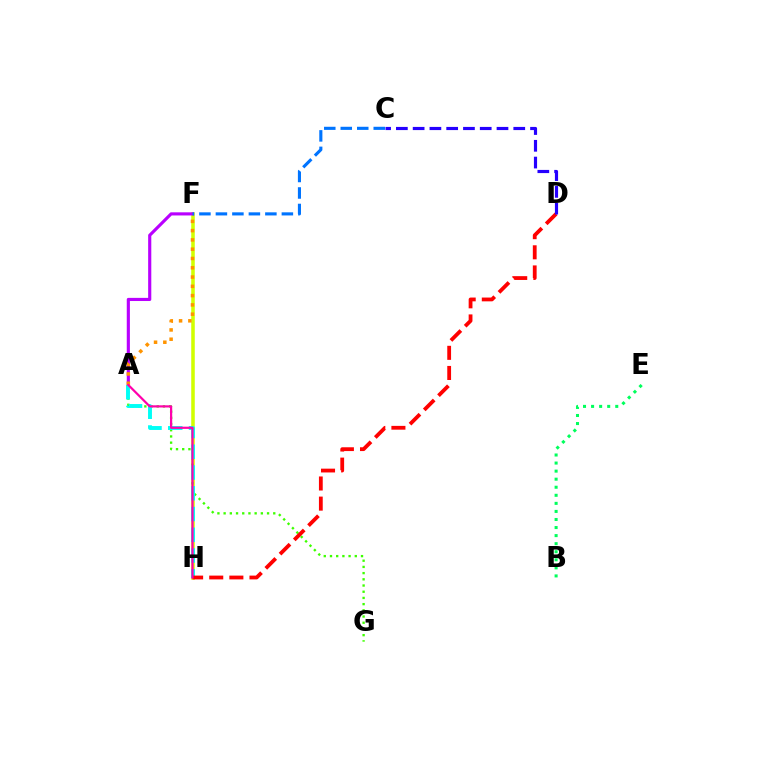{('F', 'H'): [{'color': '#d1ff00', 'line_style': 'solid', 'thickness': 2.55}], ('A', 'F'): [{'color': '#b900ff', 'line_style': 'solid', 'thickness': 2.26}, {'color': '#ff9400', 'line_style': 'dotted', 'thickness': 2.52}], ('C', 'F'): [{'color': '#0074ff', 'line_style': 'dashed', 'thickness': 2.24}], ('A', 'G'): [{'color': '#3dff00', 'line_style': 'dotted', 'thickness': 1.69}], ('A', 'H'): [{'color': '#00fff6', 'line_style': 'dashed', 'thickness': 2.82}, {'color': '#ff00ac', 'line_style': 'solid', 'thickness': 1.59}], ('D', 'H'): [{'color': '#ff0000', 'line_style': 'dashed', 'thickness': 2.73}], ('B', 'E'): [{'color': '#00ff5c', 'line_style': 'dotted', 'thickness': 2.19}], ('C', 'D'): [{'color': '#2500ff', 'line_style': 'dashed', 'thickness': 2.28}]}